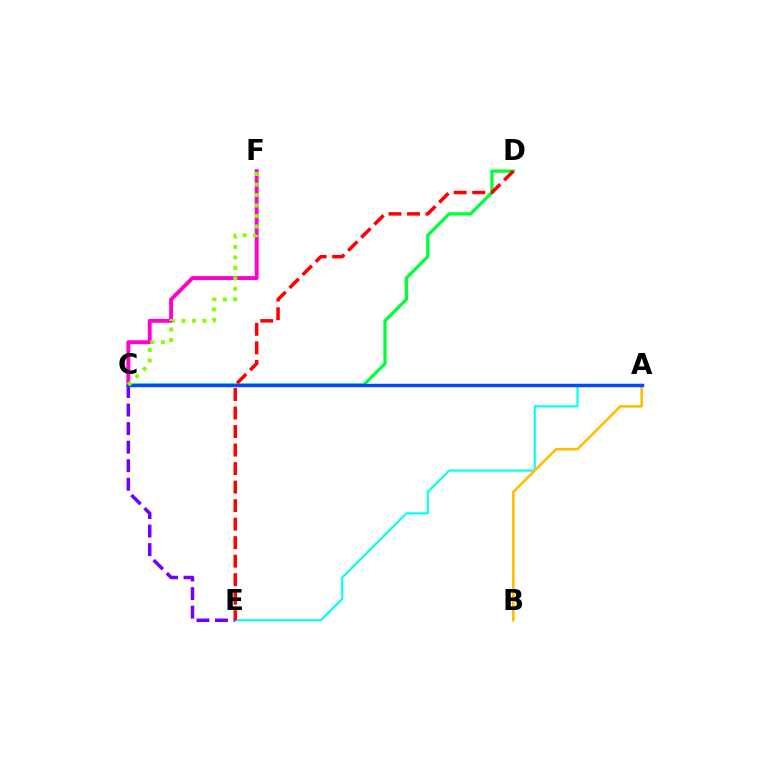{('C', 'F'): [{'color': '#ff00cf', 'line_style': 'solid', 'thickness': 2.81}, {'color': '#84ff00', 'line_style': 'dotted', 'thickness': 2.85}], ('C', 'E'): [{'color': '#7200ff', 'line_style': 'dashed', 'thickness': 2.52}], ('A', 'E'): [{'color': '#00fff6', 'line_style': 'solid', 'thickness': 1.56}], ('A', 'B'): [{'color': '#ffbd00', 'line_style': 'solid', 'thickness': 1.84}], ('C', 'D'): [{'color': '#00ff39', 'line_style': 'solid', 'thickness': 2.35}], ('A', 'C'): [{'color': '#004bff', 'line_style': 'solid', 'thickness': 2.47}], ('D', 'E'): [{'color': '#ff0000', 'line_style': 'dashed', 'thickness': 2.52}]}